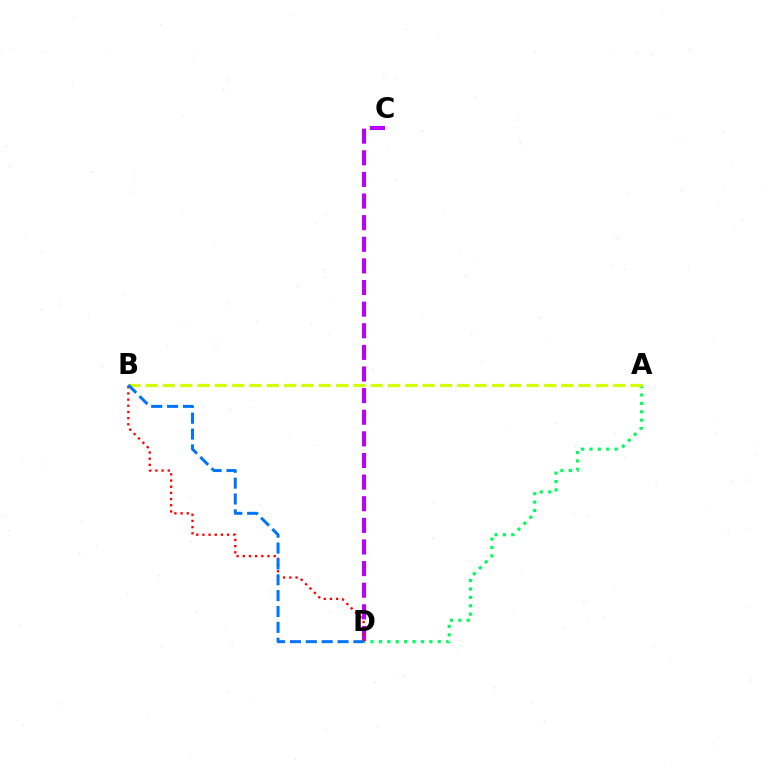{('A', 'D'): [{'color': '#00ff5c', 'line_style': 'dotted', 'thickness': 2.28}], ('C', 'D'): [{'color': '#b900ff', 'line_style': 'dashed', 'thickness': 2.94}], ('B', 'D'): [{'color': '#ff0000', 'line_style': 'dotted', 'thickness': 1.68}, {'color': '#0074ff', 'line_style': 'dashed', 'thickness': 2.15}], ('A', 'B'): [{'color': '#d1ff00', 'line_style': 'dashed', 'thickness': 2.35}]}